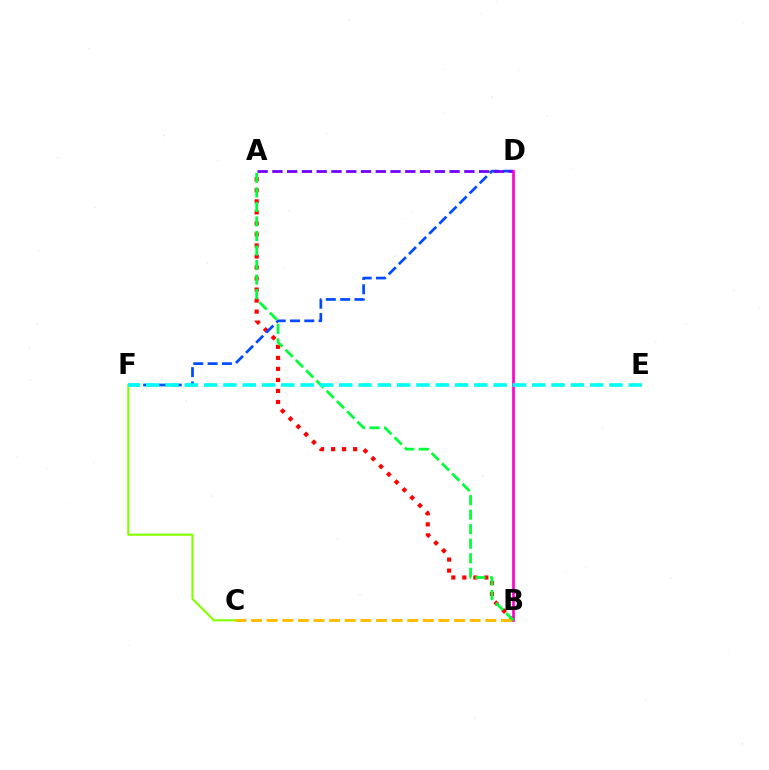{('A', 'B'): [{'color': '#ff0000', 'line_style': 'dotted', 'thickness': 3.0}, {'color': '#00ff39', 'line_style': 'dashed', 'thickness': 1.97}], ('C', 'F'): [{'color': '#84ff00', 'line_style': 'solid', 'thickness': 1.54}], ('D', 'F'): [{'color': '#004bff', 'line_style': 'dashed', 'thickness': 1.94}], ('A', 'D'): [{'color': '#7200ff', 'line_style': 'dashed', 'thickness': 2.01}], ('B', 'C'): [{'color': '#ffbd00', 'line_style': 'dashed', 'thickness': 2.12}], ('B', 'D'): [{'color': '#ff00cf', 'line_style': 'solid', 'thickness': 1.93}], ('E', 'F'): [{'color': '#00fff6', 'line_style': 'dashed', 'thickness': 2.62}]}